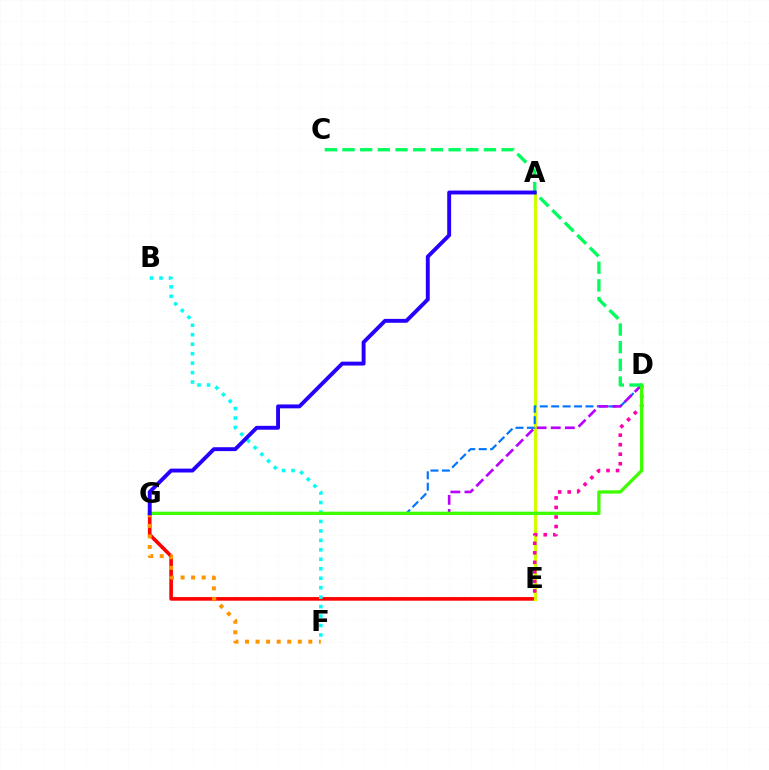{('E', 'G'): [{'color': '#ff0000', 'line_style': 'solid', 'thickness': 2.61}], ('B', 'F'): [{'color': '#00fff6', 'line_style': 'dotted', 'thickness': 2.57}], ('A', 'E'): [{'color': '#d1ff00', 'line_style': 'solid', 'thickness': 2.24}], ('D', 'G'): [{'color': '#0074ff', 'line_style': 'dashed', 'thickness': 1.55}, {'color': '#b900ff', 'line_style': 'dashed', 'thickness': 1.92}, {'color': '#3dff00', 'line_style': 'solid', 'thickness': 2.37}], ('D', 'E'): [{'color': '#ff00ac', 'line_style': 'dotted', 'thickness': 2.59}], ('C', 'D'): [{'color': '#00ff5c', 'line_style': 'dashed', 'thickness': 2.4}], ('F', 'G'): [{'color': '#ff9400', 'line_style': 'dotted', 'thickness': 2.87}], ('A', 'G'): [{'color': '#2500ff', 'line_style': 'solid', 'thickness': 2.8}]}